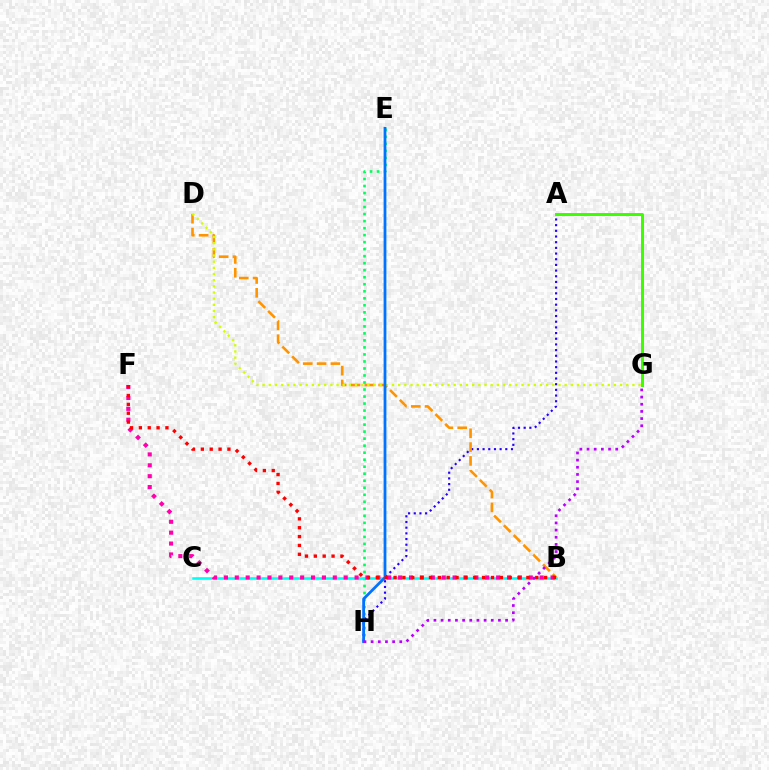{('A', 'H'): [{'color': '#2500ff', 'line_style': 'dotted', 'thickness': 1.54}], ('E', 'H'): [{'color': '#00ff5c', 'line_style': 'dotted', 'thickness': 1.91}, {'color': '#0074ff', 'line_style': 'solid', 'thickness': 2.0}], ('B', 'D'): [{'color': '#ff9400', 'line_style': 'dashed', 'thickness': 1.88}], ('D', 'G'): [{'color': '#d1ff00', 'line_style': 'dotted', 'thickness': 1.67}], ('B', 'C'): [{'color': '#00fff6', 'line_style': 'solid', 'thickness': 1.85}], ('A', 'G'): [{'color': '#3dff00', 'line_style': 'solid', 'thickness': 2.15}], ('G', 'H'): [{'color': '#b900ff', 'line_style': 'dotted', 'thickness': 1.95}], ('B', 'F'): [{'color': '#ff00ac', 'line_style': 'dotted', 'thickness': 2.96}, {'color': '#ff0000', 'line_style': 'dotted', 'thickness': 2.41}]}